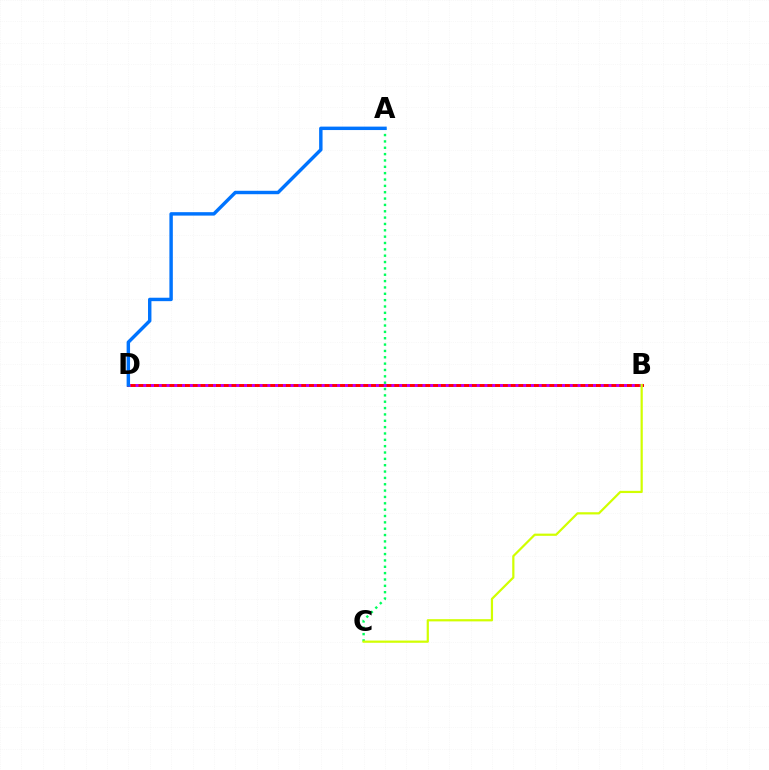{('B', 'D'): [{'color': '#ff0000', 'line_style': 'solid', 'thickness': 2.11}, {'color': '#b900ff', 'line_style': 'dotted', 'thickness': 2.11}], ('A', 'C'): [{'color': '#00ff5c', 'line_style': 'dotted', 'thickness': 1.72}], ('B', 'C'): [{'color': '#d1ff00', 'line_style': 'solid', 'thickness': 1.59}], ('A', 'D'): [{'color': '#0074ff', 'line_style': 'solid', 'thickness': 2.47}]}